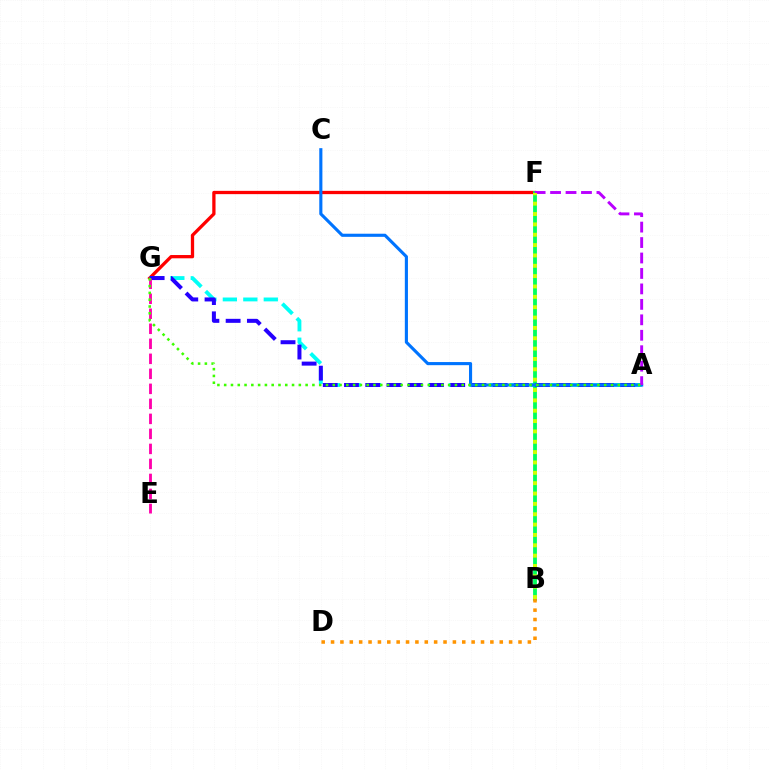{('F', 'G'): [{'color': '#ff0000', 'line_style': 'solid', 'thickness': 2.36}], ('A', 'G'): [{'color': '#00fff6', 'line_style': 'dashed', 'thickness': 2.78}, {'color': '#2500ff', 'line_style': 'dashed', 'thickness': 2.89}, {'color': '#3dff00', 'line_style': 'dotted', 'thickness': 1.84}], ('B', 'F'): [{'color': '#00ff5c', 'line_style': 'solid', 'thickness': 2.74}, {'color': '#d1ff00', 'line_style': 'dotted', 'thickness': 2.81}], ('A', 'C'): [{'color': '#0074ff', 'line_style': 'solid', 'thickness': 2.25}], ('B', 'D'): [{'color': '#ff9400', 'line_style': 'dotted', 'thickness': 2.55}], ('A', 'F'): [{'color': '#b900ff', 'line_style': 'dashed', 'thickness': 2.1}], ('E', 'G'): [{'color': '#ff00ac', 'line_style': 'dashed', 'thickness': 2.04}]}